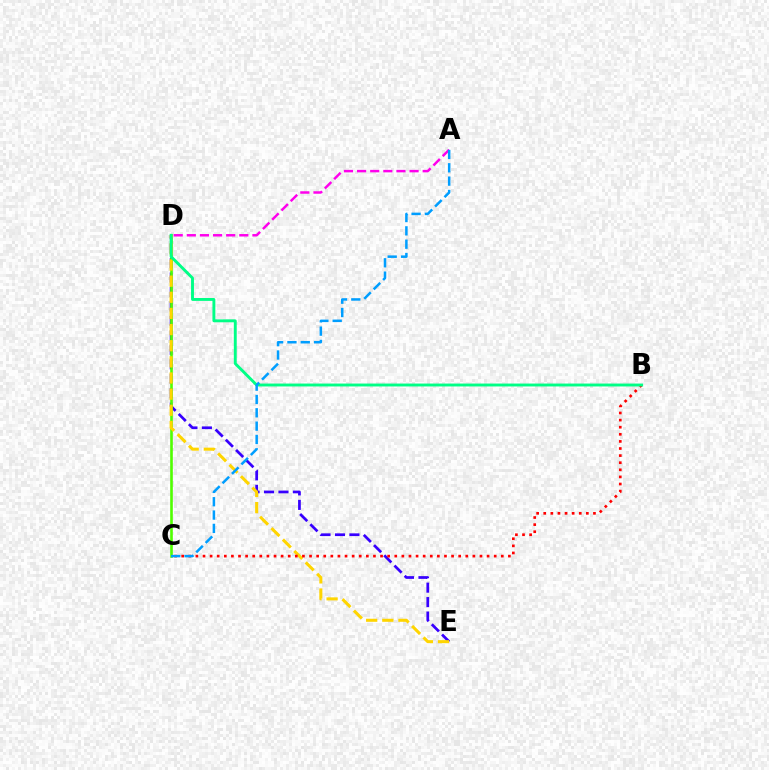{('D', 'E'): [{'color': '#3700ff', 'line_style': 'dashed', 'thickness': 1.96}, {'color': '#ffd500', 'line_style': 'dashed', 'thickness': 2.19}], ('C', 'D'): [{'color': '#4fff00', 'line_style': 'solid', 'thickness': 1.89}], ('B', 'C'): [{'color': '#ff0000', 'line_style': 'dotted', 'thickness': 1.93}], ('A', 'D'): [{'color': '#ff00ed', 'line_style': 'dashed', 'thickness': 1.78}], ('B', 'D'): [{'color': '#00ff86', 'line_style': 'solid', 'thickness': 2.09}], ('A', 'C'): [{'color': '#009eff', 'line_style': 'dashed', 'thickness': 1.81}]}